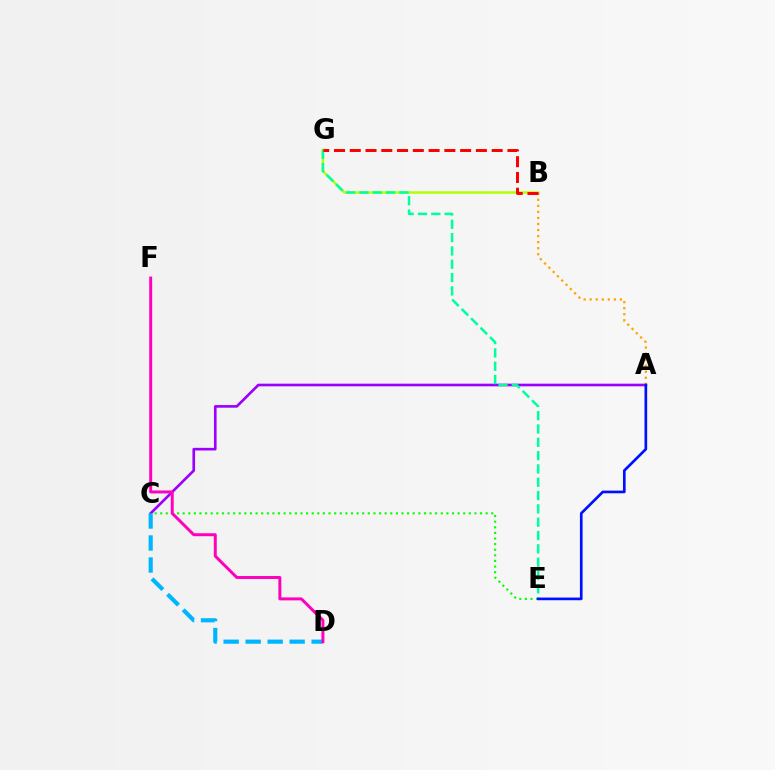{('C', 'E'): [{'color': '#08ff00', 'line_style': 'dotted', 'thickness': 1.52}], ('A', 'C'): [{'color': '#9b00ff', 'line_style': 'solid', 'thickness': 1.9}], ('B', 'G'): [{'color': '#b3ff00', 'line_style': 'solid', 'thickness': 1.79}, {'color': '#ff0000', 'line_style': 'dashed', 'thickness': 2.14}], ('C', 'D'): [{'color': '#00b5ff', 'line_style': 'dashed', 'thickness': 2.99}], ('A', 'B'): [{'color': '#ffa500', 'line_style': 'dotted', 'thickness': 1.64}], ('E', 'G'): [{'color': '#00ff9d', 'line_style': 'dashed', 'thickness': 1.81}], ('D', 'F'): [{'color': '#ff00bd', 'line_style': 'solid', 'thickness': 2.14}], ('A', 'E'): [{'color': '#0010ff', 'line_style': 'solid', 'thickness': 1.93}]}